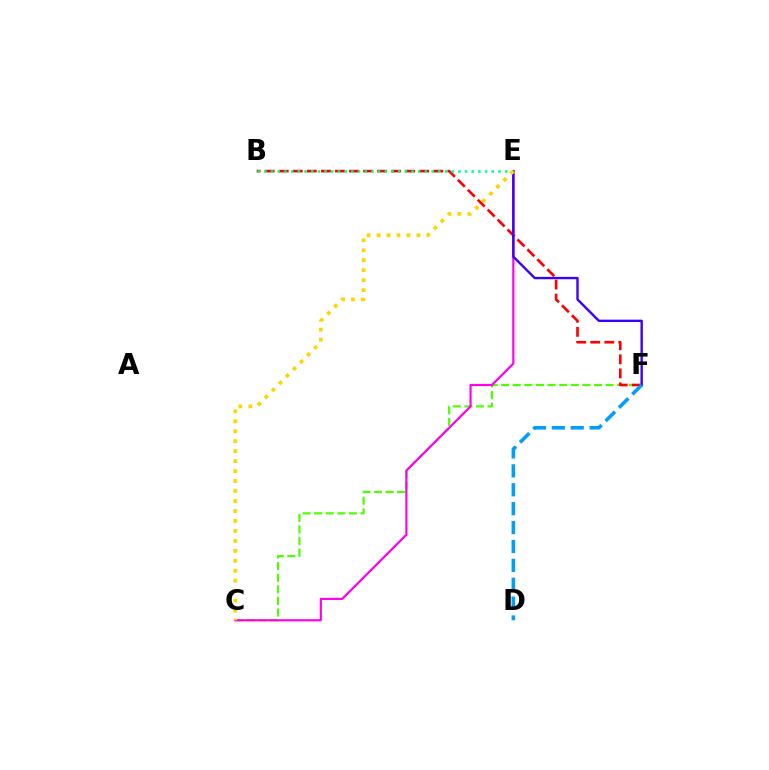{('C', 'F'): [{'color': '#4fff00', 'line_style': 'dashed', 'thickness': 1.58}], ('B', 'F'): [{'color': '#ff0000', 'line_style': 'dashed', 'thickness': 1.91}], ('C', 'E'): [{'color': '#ff00ed', 'line_style': 'solid', 'thickness': 1.57}, {'color': '#ffd500', 'line_style': 'dotted', 'thickness': 2.71}], ('E', 'F'): [{'color': '#3700ff', 'line_style': 'solid', 'thickness': 1.71}], ('D', 'F'): [{'color': '#009eff', 'line_style': 'dashed', 'thickness': 2.57}], ('B', 'E'): [{'color': '#00ff86', 'line_style': 'dotted', 'thickness': 1.82}]}